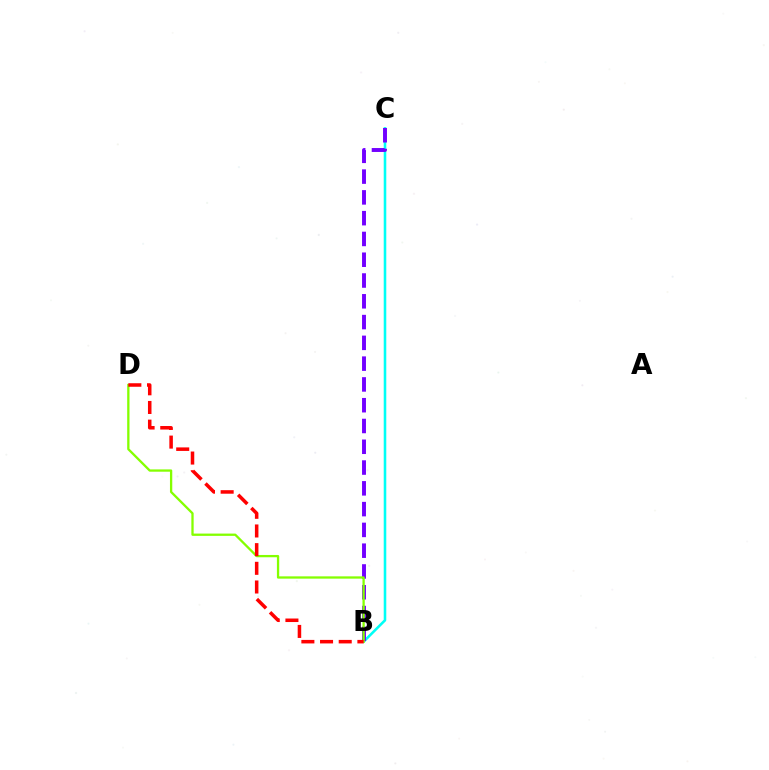{('B', 'C'): [{'color': '#00fff6', 'line_style': 'solid', 'thickness': 1.85}, {'color': '#7200ff', 'line_style': 'dashed', 'thickness': 2.82}], ('B', 'D'): [{'color': '#84ff00', 'line_style': 'solid', 'thickness': 1.66}, {'color': '#ff0000', 'line_style': 'dashed', 'thickness': 2.54}]}